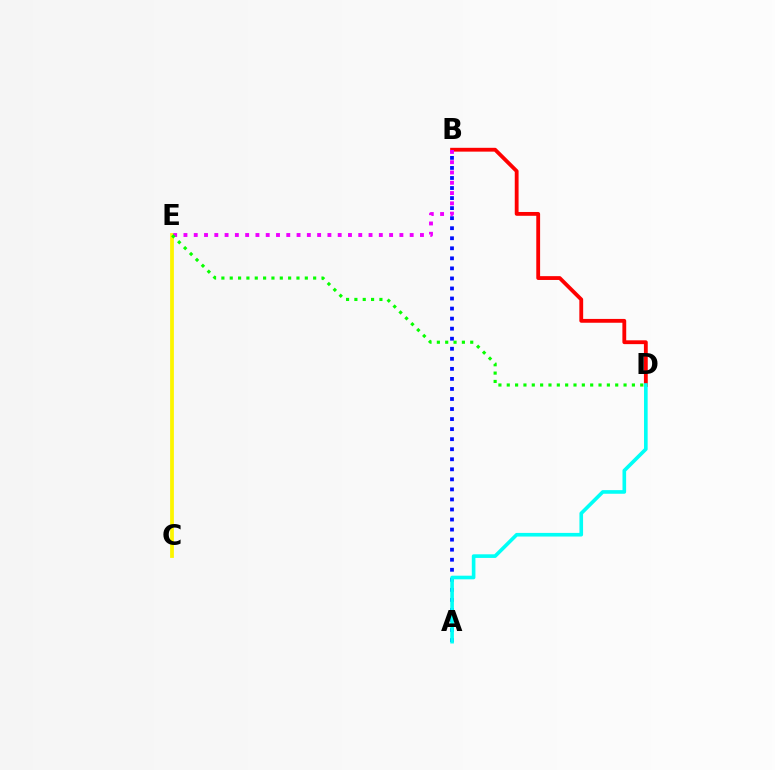{('B', 'D'): [{'color': '#ff0000', 'line_style': 'solid', 'thickness': 2.75}], ('C', 'E'): [{'color': '#fcf500', 'line_style': 'solid', 'thickness': 2.71}], ('B', 'E'): [{'color': '#ee00ff', 'line_style': 'dotted', 'thickness': 2.79}], ('A', 'B'): [{'color': '#0010ff', 'line_style': 'dotted', 'thickness': 2.73}], ('D', 'E'): [{'color': '#08ff00', 'line_style': 'dotted', 'thickness': 2.27}], ('A', 'D'): [{'color': '#00fff6', 'line_style': 'solid', 'thickness': 2.61}]}